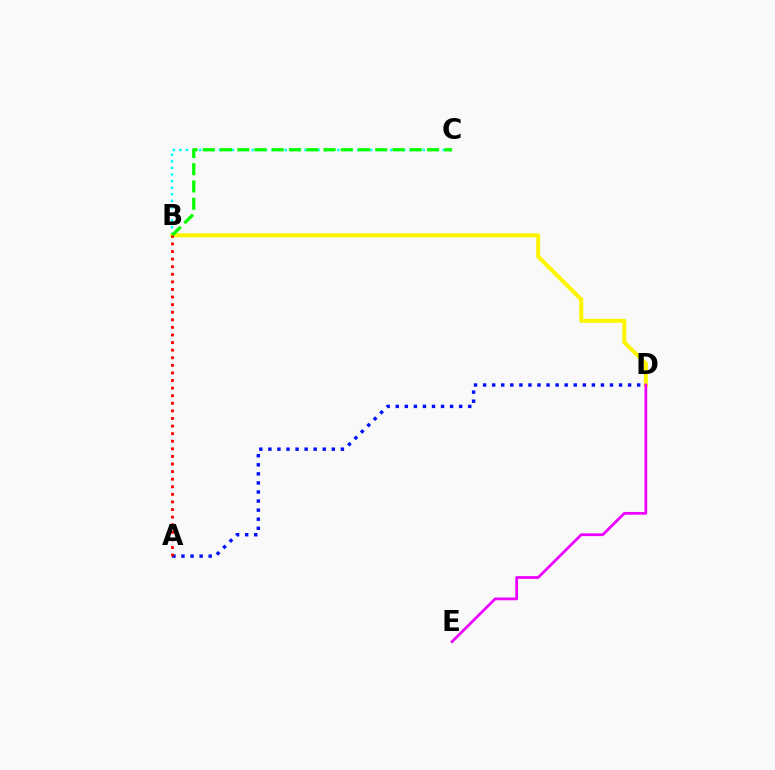{('B', 'C'): [{'color': '#00fff6', 'line_style': 'dotted', 'thickness': 1.79}, {'color': '#08ff00', 'line_style': 'dashed', 'thickness': 2.34}], ('B', 'D'): [{'color': '#fcf500', 'line_style': 'solid', 'thickness': 2.88}], ('D', 'E'): [{'color': '#ee00ff', 'line_style': 'solid', 'thickness': 1.97}], ('A', 'D'): [{'color': '#0010ff', 'line_style': 'dotted', 'thickness': 2.46}], ('A', 'B'): [{'color': '#ff0000', 'line_style': 'dotted', 'thickness': 2.06}]}